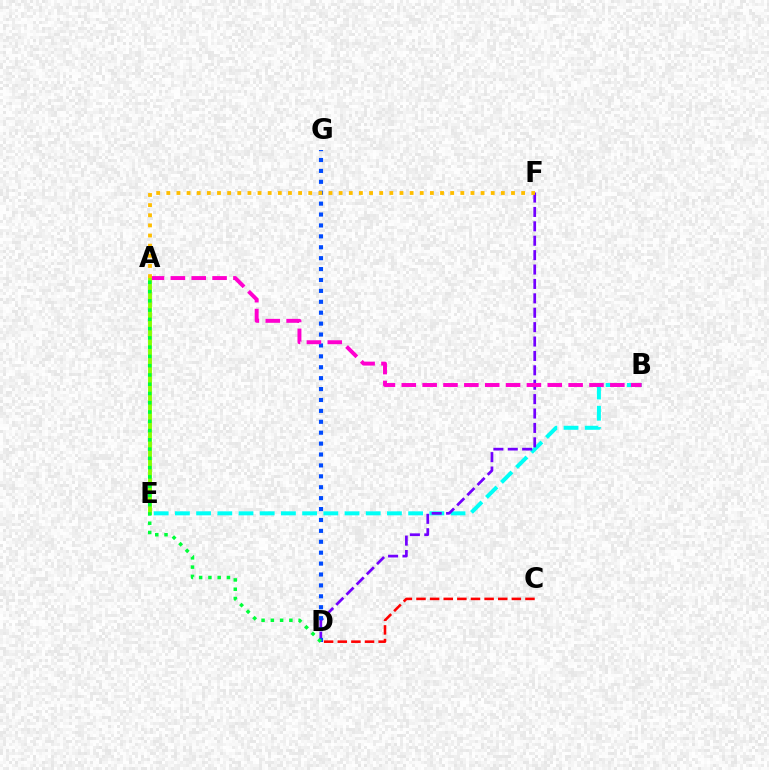{('B', 'E'): [{'color': '#00fff6', 'line_style': 'dashed', 'thickness': 2.88}], ('D', 'F'): [{'color': '#7200ff', 'line_style': 'dashed', 'thickness': 1.96}], ('C', 'D'): [{'color': '#ff0000', 'line_style': 'dashed', 'thickness': 1.85}], ('D', 'G'): [{'color': '#004bff', 'line_style': 'dotted', 'thickness': 2.96}], ('A', 'B'): [{'color': '#ff00cf', 'line_style': 'dashed', 'thickness': 2.83}], ('A', 'E'): [{'color': '#84ff00', 'line_style': 'solid', 'thickness': 2.78}], ('A', 'F'): [{'color': '#ffbd00', 'line_style': 'dotted', 'thickness': 2.75}], ('A', 'D'): [{'color': '#00ff39', 'line_style': 'dotted', 'thickness': 2.52}]}